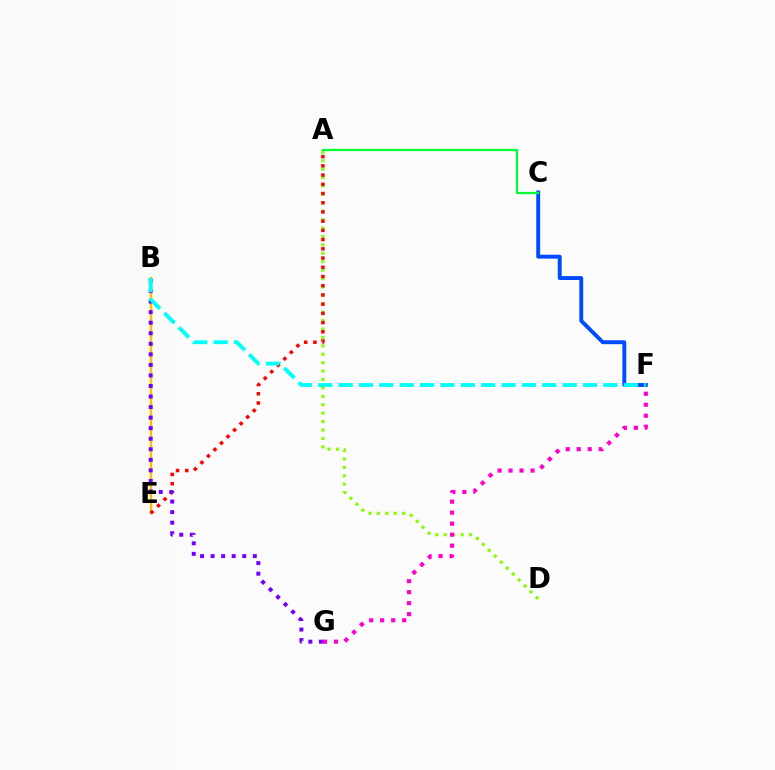{('C', 'F'): [{'color': '#004bff', 'line_style': 'solid', 'thickness': 2.81}], ('A', 'D'): [{'color': '#84ff00', 'line_style': 'dotted', 'thickness': 2.29}], ('A', 'C'): [{'color': '#00ff39', 'line_style': 'solid', 'thickness': 1.64}], ('B', 'E'): [{'color': '#ffbd00', 'line_style': 'solid', 'thickness': 1.7}], ('A', 'E'): [{'color': '#ff0000', 'line_style': 'dotted', 'thickness': 2.5}], ('F', 'G'): [{'color': '#ff00cf', 'line_style': 'dotted', 'thickness': 2.99}], ('B', 'G'): [{'color': '#7200ff', 'line_style': 'dotted', 'thickness': 2.87}], ('B', 'F'): [{'color': '#00fff6', 'line_style': 'dashed', 'thickness': 2.77}]}